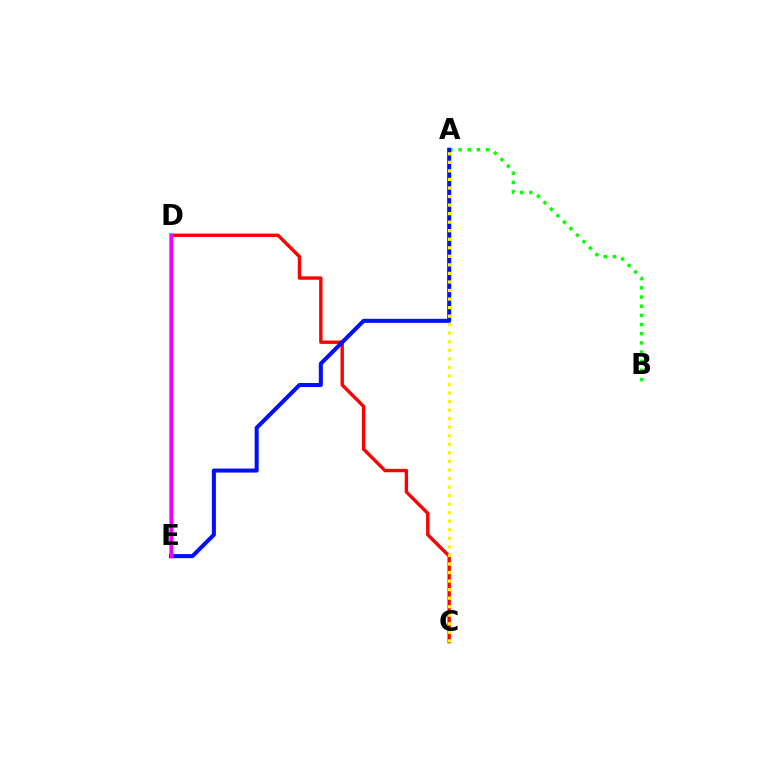{('A', 'B'): [{'color': '#08ff00', 'line_style': 'dotted', 'thickness': 2.49}], ('C', 'D'): [{'color': '#ff0000', 'line_style': 'solid', 'thickness': 2.43}], ('D', 'E'): [{'color': '#00fff6', 'line_style': 'solid', 'thickness': 2.95}, {'color': '#ee00ff', 'line_style': 'solid', 'thickness': 2.51}], ('A', 'E'): [{'color': '#0010ff', 'line_style': 'solid', 'thickness': 2.91}], ('A', 'C'): [{'color': '#fcf500', 'line_style': 'dotted', 'thickness': 2.32}]}